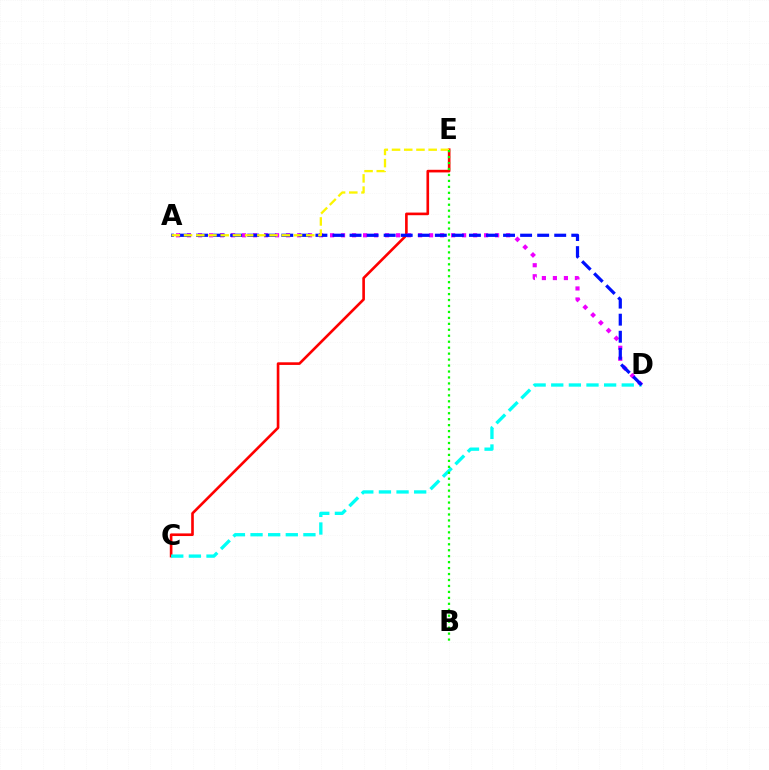{('C', 'E'): [{'color': '#ff0000', 'line_style': 'solid', 'thickness': 1.9}], ('A', 'D'): [{'color': '#ee00ff', 'line_style': 'dotted', 'thickness': 2.99}, {'color': '#0010ff', 'line_style': 'dashed', 'thickness': 2.32}], ('C', 'D'): [{'color': '#00fff6', 'line_style': 'dashed', 'thickness': 2.39}], ('A', 'E'): [{'color': '#fcf500', 'line_style': 'dashed', 'thickness': 1.66}], ('B', 'E'): [{'color': '#08ff00', 'line_style': 'dotted', 'thickness': 1.62}]}